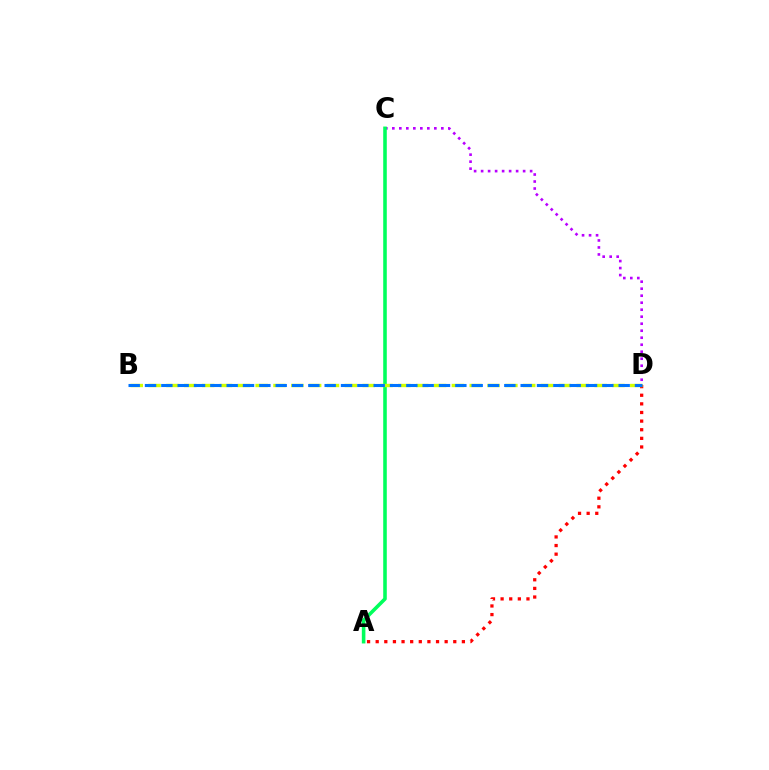{('C', 'D'): [{'color': '#b900ff', 'line_style': 'dotted', 'thickness': 1.9}], ('A', 'D'): [{'color': '#ff0000', 'line_style': 'dotted', 'thickness': 2.34}], ('A', 'C'): [{'color': '#00ff5c', 'line_style': 'solid', 'thickness': 2.57}], ('B', 'D'): [{'color': '#d1ff00', 'line_style': 'dashed', 'thickness': 2.42}, {'color': '#0074ff', 'line_style': 'dashed', 'thickness': 2.22}]}